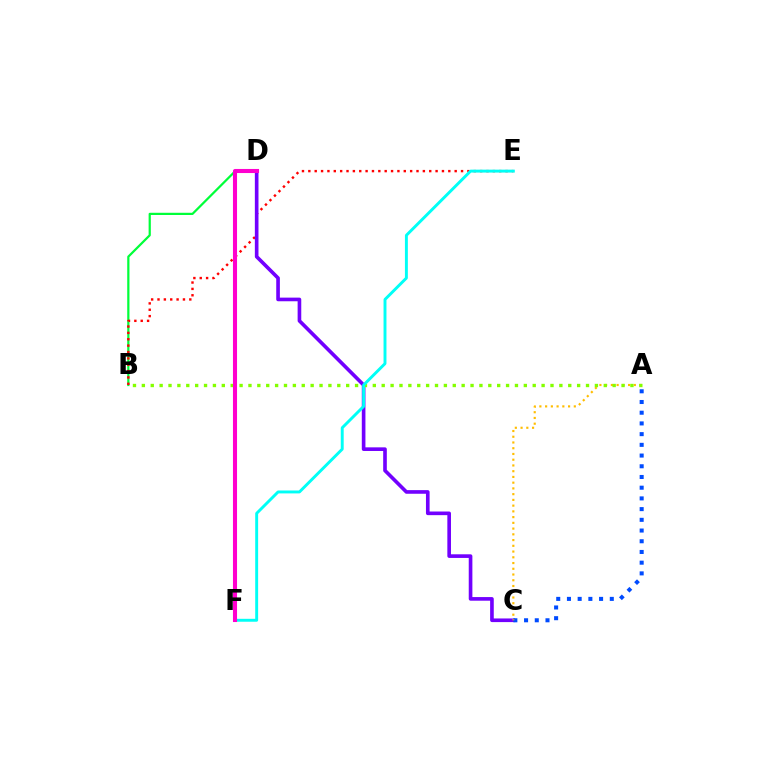{('B', 'D'): [{'color': '#00ff39', 'line_style': 'solid', 'thickness': 1.6}], ('B', 'E'): [{'color': '#ff0000', 'line_style': 'dotted', 'thickness': 1.73}], ('C', 'D'): [{'color': '#7200ff', 'line_style': 'solid', 'thickness': 2.62}], ('A', 'C'): [{'color': '#004bff', 'line_style': 'dotted', 'thickness': 2.91}, {'color': '#ffbd00', 'line_style': 'dotted', 'thickness': 1.56}], ('A', 'B'): [{'color': '#84ff00', 'line_style': 'dotted', 'thickness': 2.41}], ('E', 'F'): [{'color': '#00fff6', 'line_style': 'solid', 'thickness': 2.1}], ('D', 'F'): [{'color': '#ff00cf', 'line_style': 'solid', 'thickness': 2.94}]}